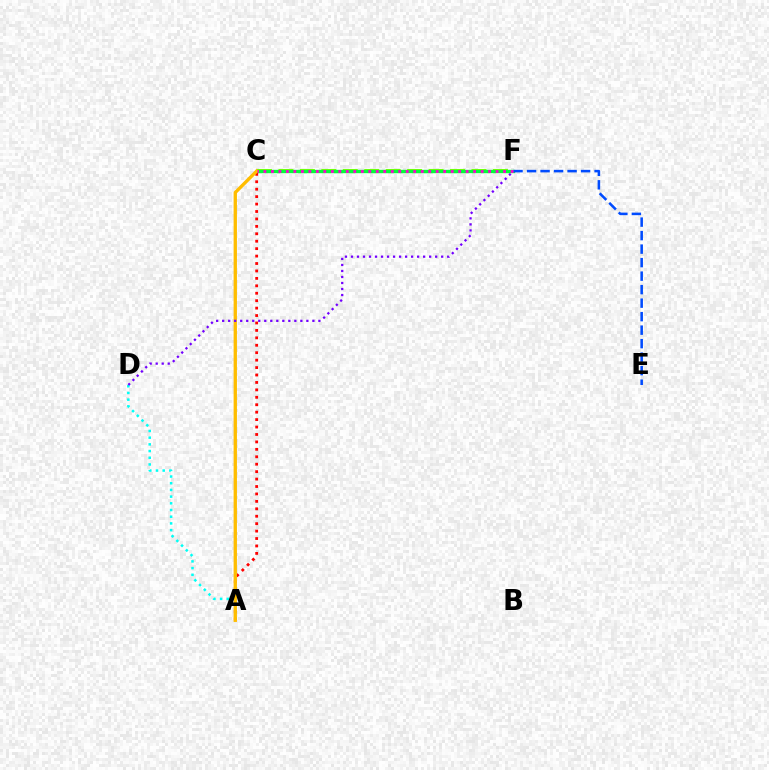{('A', 'D'): [{'color': '#00fff6', 'line_style': 'dotted', 'thickness': 1.82}], ('C', 'F'): [{'color': '#84ff00', 'line_style': 'dashed', 'thickness': 2.91}, {'color': '#00ff39', 'line_style': 'solid', 'thickness': 2.42}, {'color': '#ff00cf', 'line_style': 'dotted', 'thickness': 2.04}], ('A', 'C'): [{'color': '#ff0000', 'line_style': 'dotted', 'thickness': 2.02}, {'color': '#ffbd00', 'line_style': 'solid', 'thickness': 2.4}], ('E', 'F'): [{'color': '#004bff', 'line_style': 'dashed', 'thickness': 1.83}], ('D', 'F'): [{'color': '#7200ff', 'line_style': 'dotted', 'thickness': 1.63}]}